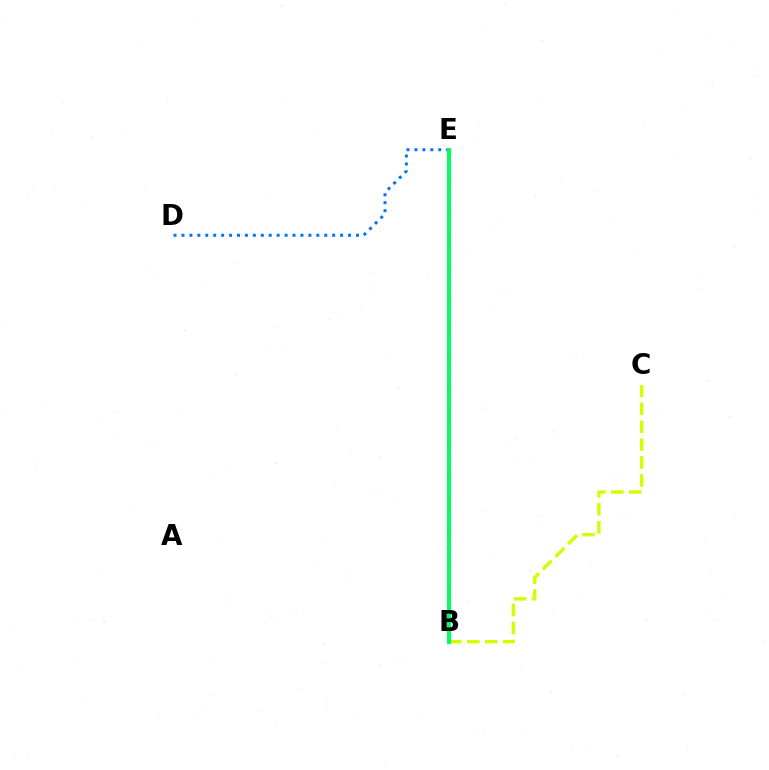{('B', 'E'): [{'color': '#b900ff', 'line_style': 'dotted', 'thickness': 2.99}, {'color': '#ff0000', 'line_style': 'dashed', 'thickness': 2.16}, {'color': '#00ff5c', 'line_style': 'solid', 'thickness': 2.88}], ('D', 'E'): [{'color': '#0074ff', 'line_style': 'dotted', 'thickness': 2.16}], ('B', 'C'): [{'color': '#d1ff00', 'line_style': 'dashed', 'thickness': 2.43}]}